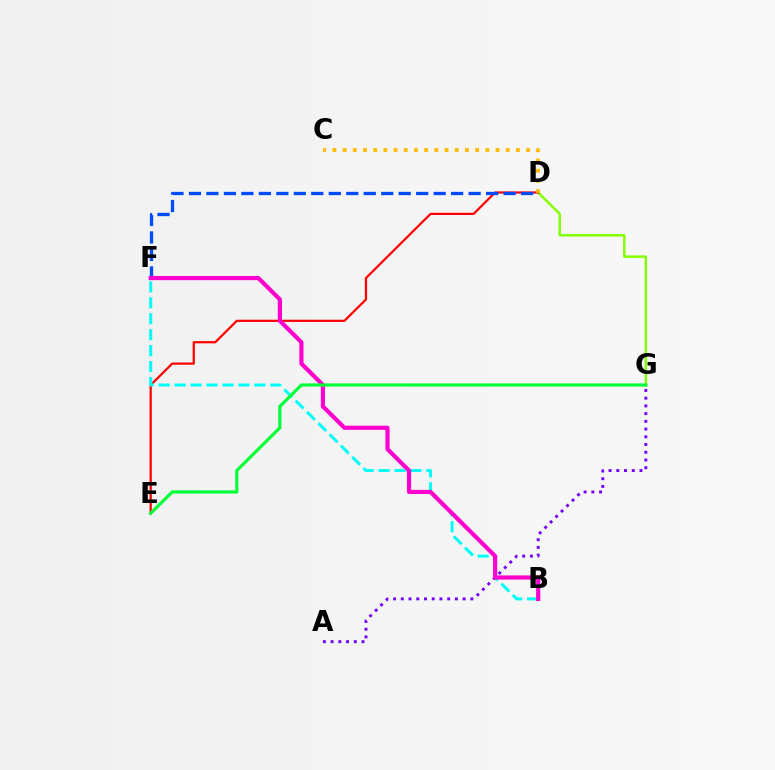{('D', 'G'): [{'color': '#84ff00', 'line_style': 'solid', 'thickness': 1.8}], ('D', 'E'): [{'color': '#ff0000', 'line_style': 'solid', 'thickness': 1.6}], ('C', 'D'): [{'color': '#ffbd00', 'line_style': 'dotted', 'thickness': 2.77}], ('A', 'G'): [{'color': '#7200ff', 'line_style': 'dotted', 'thickness': 2.1}], ('D', 'F'): [{'color': '#004bff', 'line_style': 'dashed', 'thickness': 2.37}], ('B', 'F'): [{'color': '#00fff6', 'line_style': 'dashed', 'thickness': 2.17}, {'color': '#ff00cf', 'line_style': 'solid', 'thickness': 3.0}], ('E', 'G'): [{'color': '#00ff39', 'line_style': 'solid', 'thickness': 2.29}]}